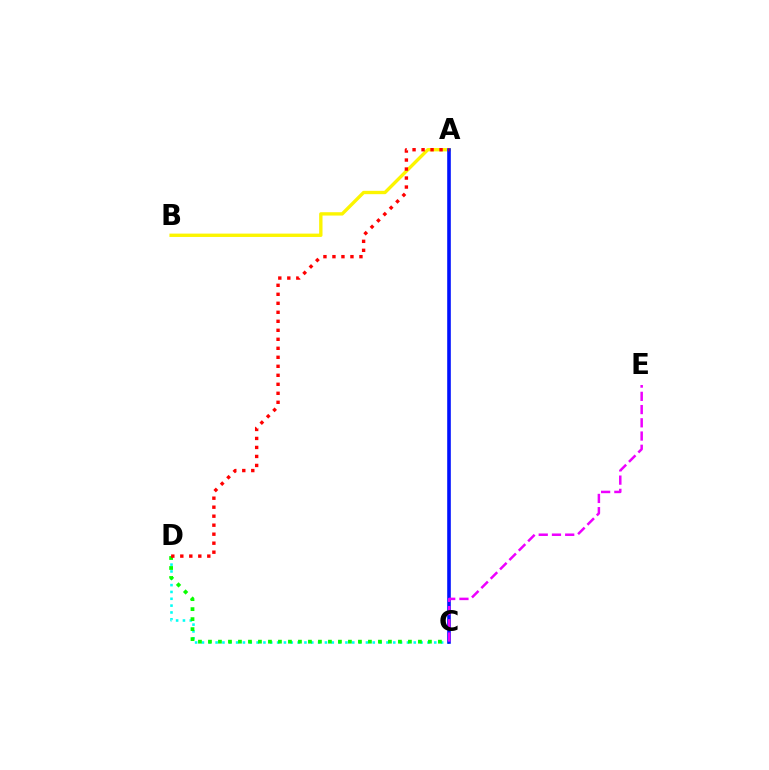{('C', 'D'): [{'color': '#00fff6', 'line_style': 'dotted', 'thickness': 1.86}, {'color': '#08ff00', 'line_style': 'dotted', 'thickness': 2.72}], ('A', 'B'): [{'color': '#fcf500', 'line_style': 'solid', 'thickness': 2.41}], ('A', 'C'): [{'color': '#0010ff', 'line_style': 'solid', 'thickness': 2.59}], ('A', 'D'): [{'color': '#ff0000', 'line_style': 'dotted', 'thickness': 2.45}], ('C', 'E'): [{'color': '#ee00ff', 'line_style': 'dashed', 'thickness': 1.8}]}